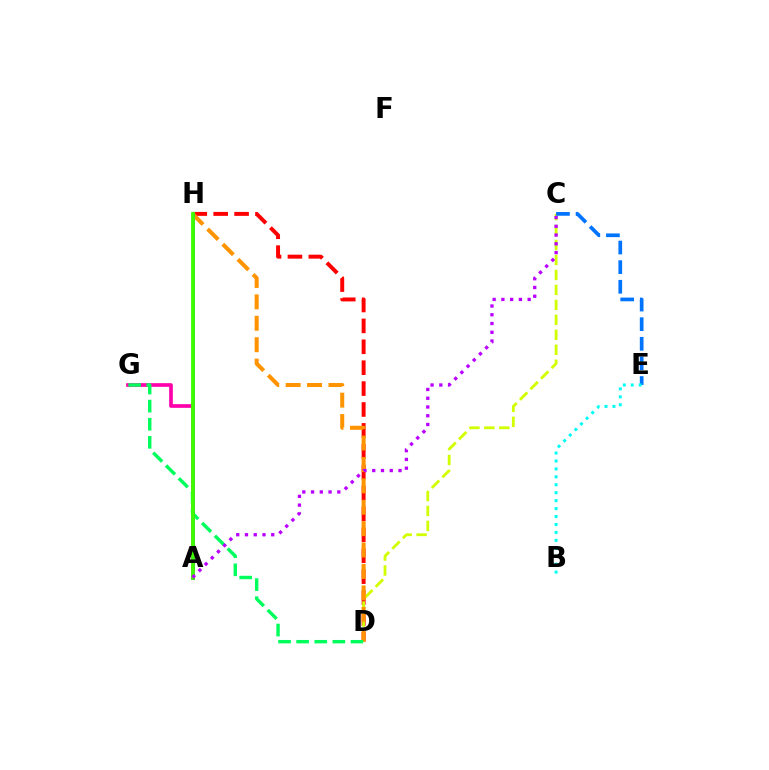{('A', 'G'): [{'color': '#ff00ac', 'line_style': 'solid', 'thickness': 2.64}], ('D', 'H'): [{'color': '#ff0000', 'line_style': 'dashed', 'thickness': 2.84}, {'color': '#ff9400', 'line_style': 'dashed', 'thickness': 2.91}], ('C', 'D'): [{'color': '#d1ff00', 'line_style': 'dashed', 'thickness': 2.03}], ('D', 'G'): [{'color': '#00ff5c', 'line_style': 'dashed', 'thickness': 2.46}], ('A', 'H'): [{'color': '#2500ff', 'line_style': 'solid', 'thickness': 1.83}, {'color': '#3dff00', 'line_style': 'solid', 'thickness': 2.73}], ('C', 'E'): [{'color': '#0074ff', 'line_style': 'dashed', 'thickness': 2.66}], ('A', 'C'): [{'color': '#b900ff', 'line_style': 'dotted', 'thickness': 2.38}], ('B', 'E'): [{'color': '#00fff6', 'line_style': 'dotted', 'thickness': 2.16}]}